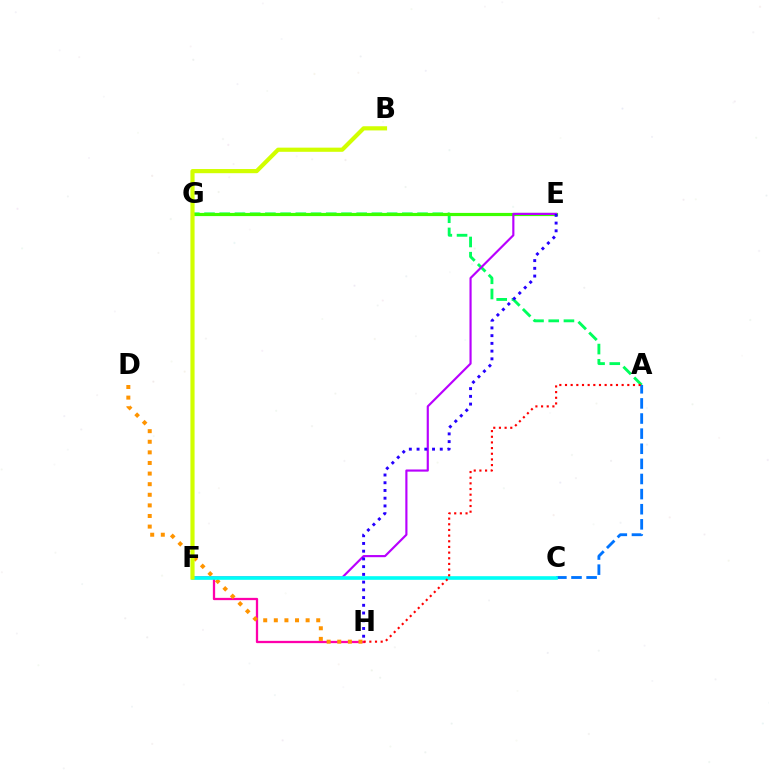{('A', 'G'): [{'color': '#00ff5c', 'line_style': 'dashed', 'thickness': 2.07}], ('E', 'G'): [{'color': '#3dff00', 'line_style': 'solid', 'thickness': 2.29}], ('E', 'F'): [{'color': '#b900ff', 'line_style': 'solid', 'thickness': 1.55}], ('F', 'H'): [{'color': '#ff00ac', 'line_style': 'solid', 'thickness': 1.64}], ('D', 'H'): [{'color': '#ff9400', 'line_style': 'dotted', 'thickness': 2.88}], ('E', 'H'): [{'color': '#2500ff', 'line_style': 'dotted', 'thickness': 2.1}], ('A', 'C'): [{'color': '#0074ff', 'line_style': 'dashed', 'thickness': 2.05}], ('C', 'F'): [{'color': '#00fff6', 'line_style': 'solid', 'thickness': 2.61}], ('B', 'F'): [{'color': '#d1ff00', 'line_style': 'solid', 'thickness': 3.0}], ('A', 'H'): [{'color': '#ff0000', 'line_style': 'dotted', 'thickness': 1.54}]}